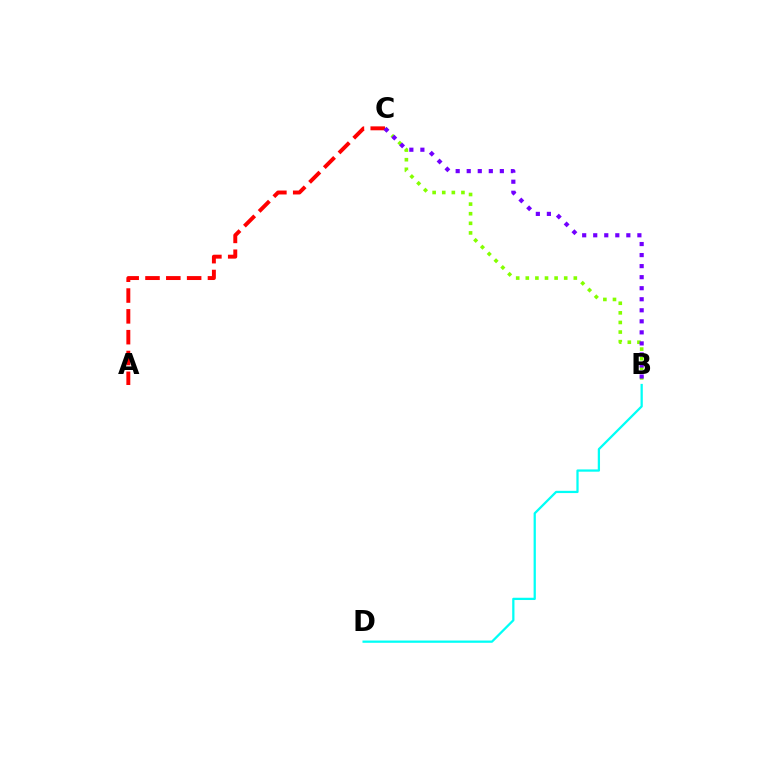{('B', 'C'): [{'color': '#84ff00', 'line_style': 'dotted', 'thickness': 2.61}, {'color': '#7200ff', 'line_style': 'dotted', 'thickness': 3.0}], ('A', 'C'): [{'color': '#ff0000', 'line_style': 'dashed', 'thickness': 2.83}], ('B', 'D'): [{'color': '#00fff6', 'line_style': 'solid', 'thickness': 1.63}]}